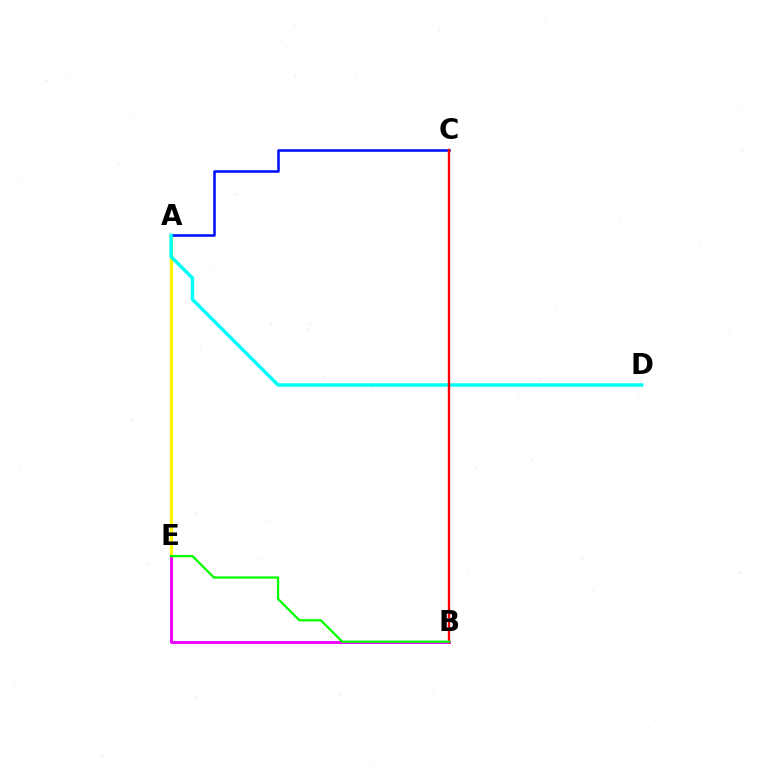{('A', 'E'): [{'color': '#fcf500', 'line_style': 'solid', 'thickness': 2.35}], ('A', 'C'): [{'color': '#0010ff', 'line_style': 'solid', 'thickness': 1.85}], ('A', 'D'): [{'color': '#00fff6', 'line_style': 'solid', 'thickness': 2.5}], ('B', 'E'): [{'color': '#ee00ff', 'line_style': 'solid', 'thickness': 2.09}, {'color': '#08ff00', 'line_style': 'solid', 'thickness': 1.64}], ('B', 'C'): [{'color': '#ff0000', 'line_style': 'solid', 'thickness': 1.73}]}